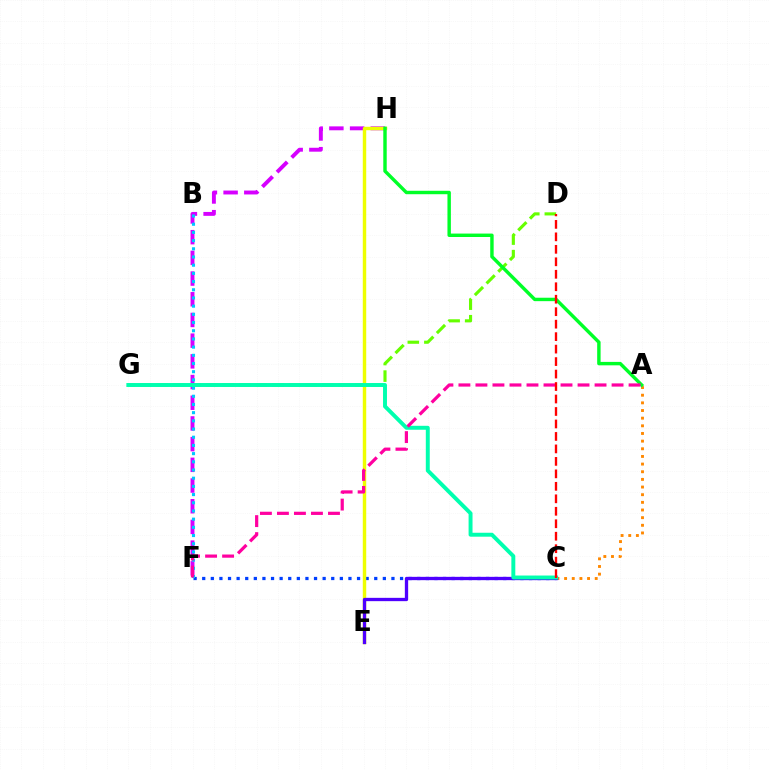{('C', 'F'): [{'color': '#003fff', 'line_style': 'dotted', 'thickness': 2.34}], ('A', 'C'): [{'color': '#ff8800', 'line_style': 'dotted', 'thickness': 2.08}], ('D', 'G'): [{'color': '#66ff00', 'line_style': 'dashed', 'thickness': 2.25}], ('F', 'H'): [{'color': '#d600ff', 'line_style': 'dashed', 'thickness': 2.81}], ('E', 'H'): [{'color': '#eeff00', 'line_style': 'solid', 'thickness': 2.48}], ('B', 'F'): [{'color': '#00c7ff', 'line_style': 'dotted', 'thickness': 2.23}], ('C', 'E'): [{'color': '#4f00ff', 'line_style': 'solid', 'thickness': 2.39}], ('C', 'G'): [{'color': '#00ffaf', 'line_style': 'solid', 'thickness': 2.83}], ('A', 'H'): [{'color': '#00ff27', 'line_style': 'solid', 'thickness': 2.47}], ('A', 'F'): [{'color': '#ff00a0', 'line_style': 'dashed', 'thickness': 2.31}], ('C', 'D'): [{'color': '#ff0000', 'line_style': 'dashed', 'thickness': 1.69}]}